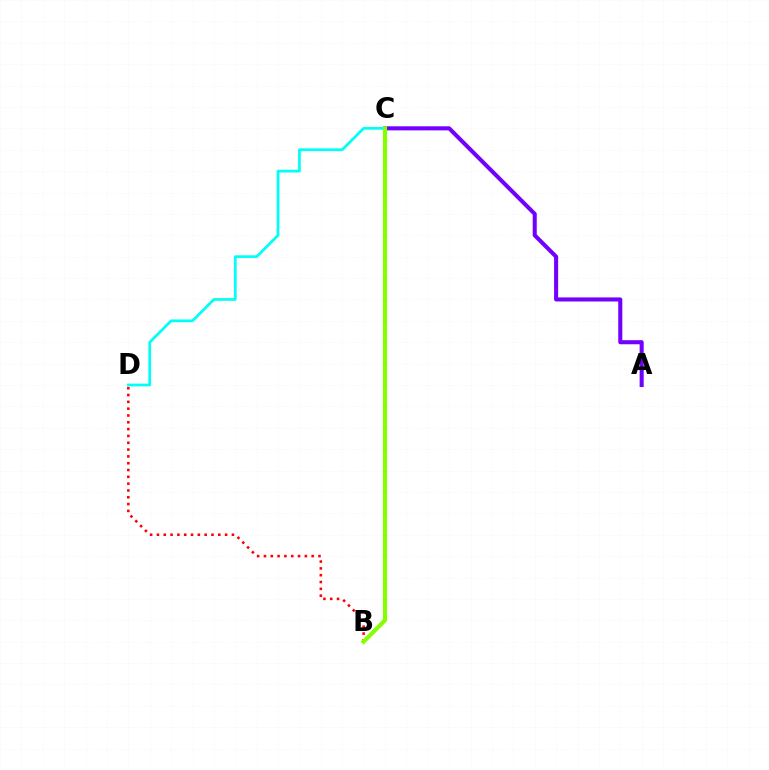{('C', 'D'): [{'color': '#00fff6', 'line_style': 'solid', 'thickness': 1.98}], ('A', 'C'): [{'color': '#7200ff', 'line_style': 'solid', 'thickness': 2.93}], ('B', 'D'): [{'color': '#ff0000', 'line_style': 'dotted', 'thickness': 1.85}], ('B', 'C'): [{'color': '#84ff00', 'line_style': 'solid', 'thickness': 2.97}]}